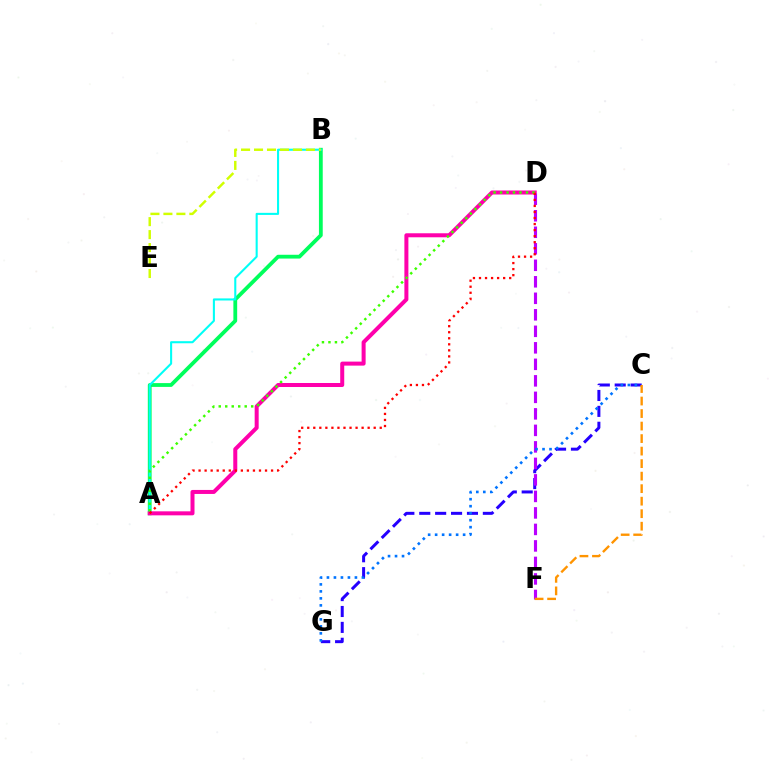{('C', 'G'): [{'color': '#2500ff', 'line_style': 'dashed', 'thickness': 2.16}, {'color': '#0074ff', 'line_style': 'dotted', 'thickness': 1.9}], ('A', 'B'): [{'color': '#00ff5c', 'line_style': 'solid', 'thickness': 2.73}, {'color': '#00fff6', 'line_style': 'solid', 'thickness': 1.5}], ('A', 'D'): [{'color': '#ff00ac', 'line_style': 'solid', 'thickness': 2.89}, {'color': '#3dff00', 'line_style': 'dotted', 'thickness': 1.76}, {'color': '#ff0000', 'line_style': 'dotted', 'thickness': 1.64}], ('D', 'F'): [{'color': '#b900ff', 'line_style': 'dashed', 'thickness': 2.24}], ('B', 'E'): [{'color': '#d1ff00', 'line_style': 'dashed', 'thickness': 1.76}], ('C', 'F'): [{'color': '#ff9400', 'line_style': 'dashed', 'thickness': 1.7}]}